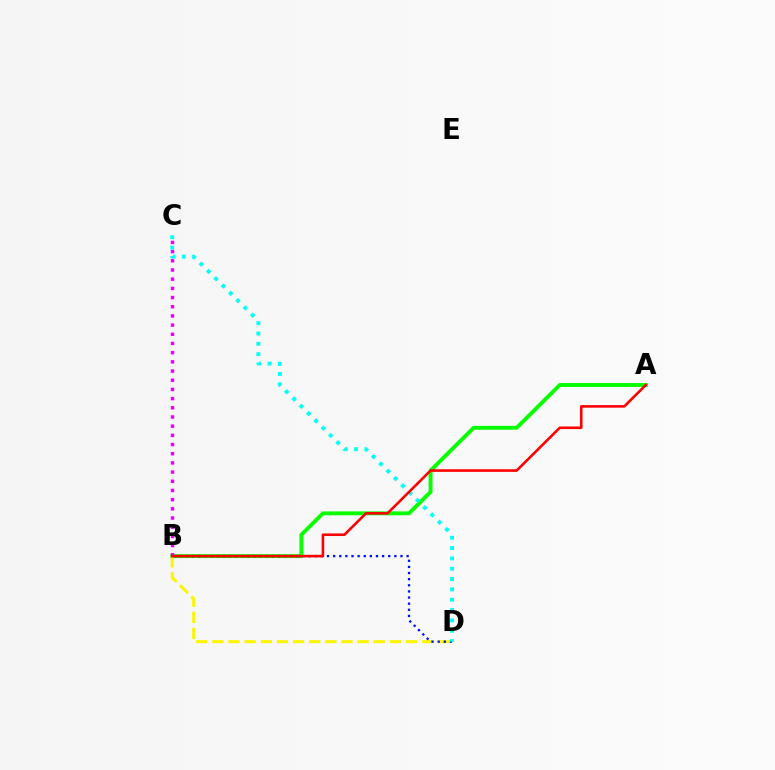{('A', 'B'): [{'color': '#08ff00', 'line_style': 'solid', 'thickness': 2.8}, {'color': '#ff0000', 'line_style': 'solid', 'thickness': 1.87}], ('B', 'D'): [{'color': '#fcf500', 'line_style': 'dashed', 'thickness': 2.19}, {'color': '#0010ff', 'line_style': 'dotted', 'thickness': 1.66}], ('B', 'C'): [{'color': '#ee00ff', 'line_style': 'dotted', 'thickness': 2.5}], ('C', 'D'): [{'color': '#00fff6', 'line_style': 'dotted', 'thickness': 2.81}]}